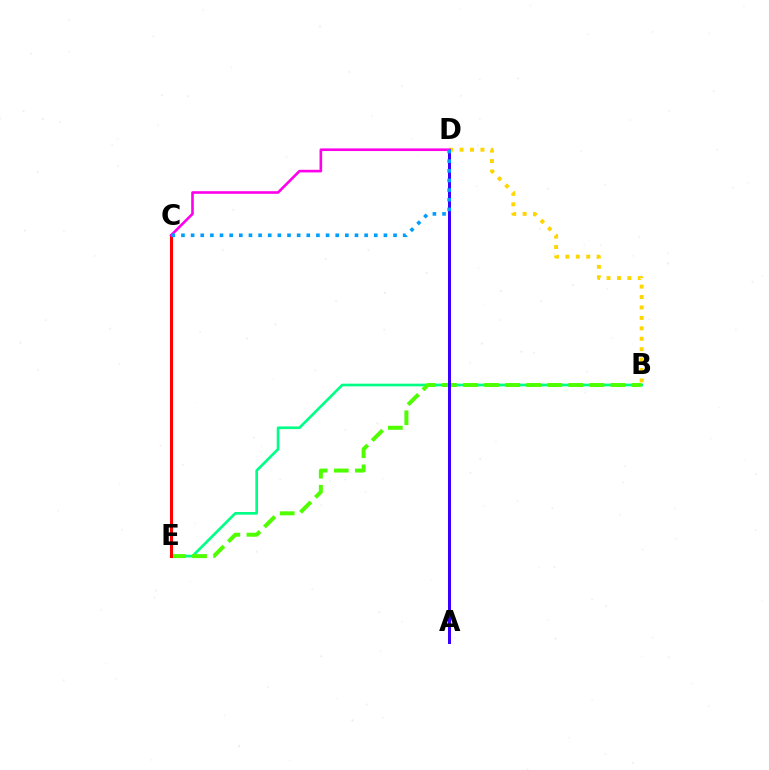{('B', 'E'): [{'color': '#00ff86', 'line_style': 'solid', 'thickness': 1.92}, {'color': '#4fff00', 'line_style': 'dashed', 'thickness': 2.86}], ('B', 'D'): [{'color': '#ffd500', 'line_style': 'dotted', 'thickness': 2.83}], ('A', 'D'): [{'color': '#3700ff', 'line_style': 'solid', 'thickness': 2.18}], ('C', 'E'): [{'color': '#ff0000', 'line_style': 'solid', 'thickness': 2.21}], ('C', 'D'): [{'color': '#ff00ed', 'line_style': 'solid', 'thickness': 1.89}, {'color': '#009eff', 'line_style': 'dotted', 'thickness': 2.62}]}